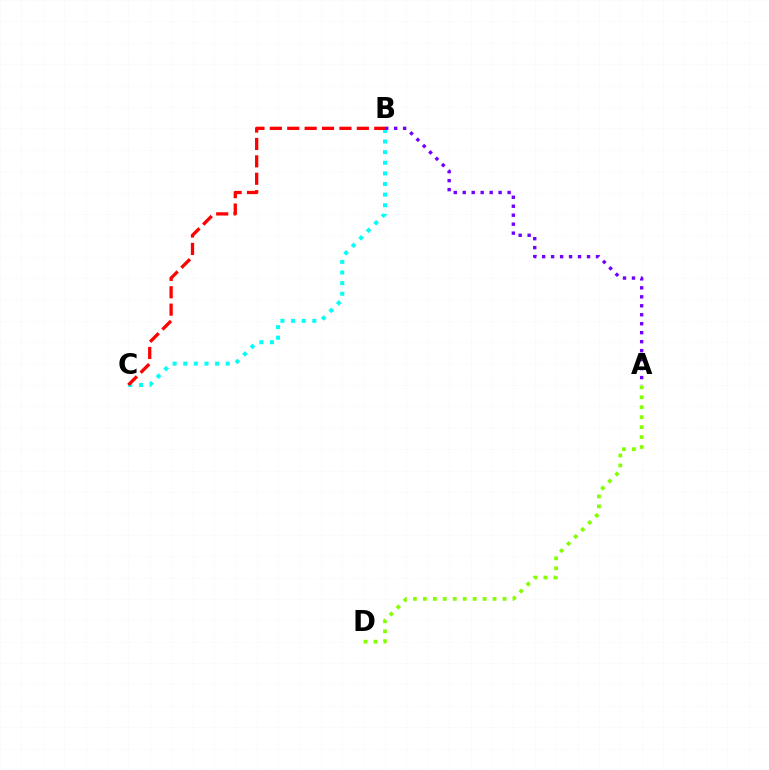{('B', 'C'): [{'color': '#00fff6', 'line_style': 'dotted', 'thickness': 2.89}, {'color': '#ff0000', 'line_style': 'dashed', 'thickness': 2.36}], ('A', 'D'): [{'color': '#84ff00', 'line_style': 'dotted', 'thickness': 2.7}], ('A', 'B'): [{'color': '#7200ff', 'line_style': 'dotted', 'thickness': 2.44}]}